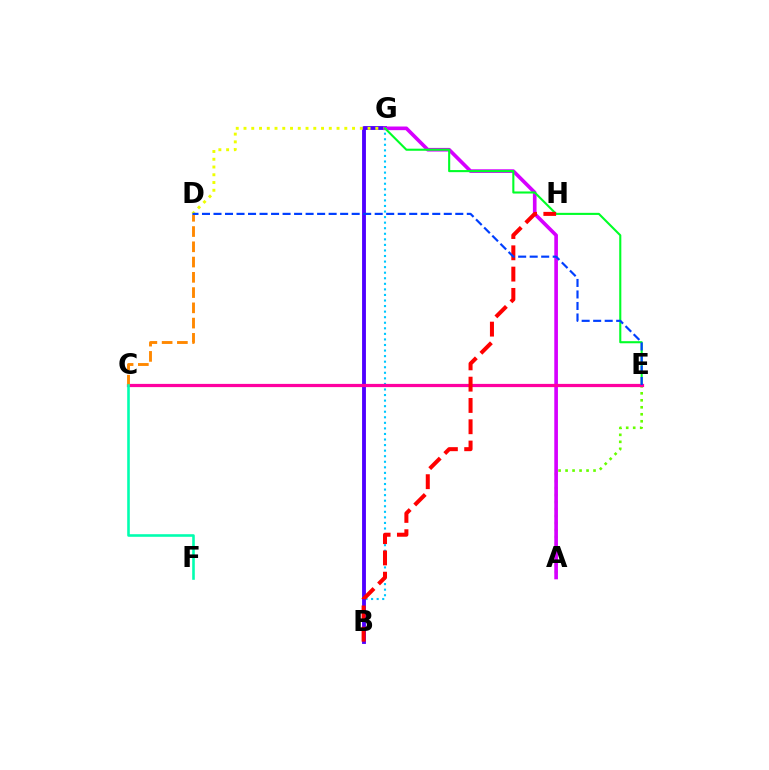{('A', 'E'): [{'color': '#66ff00', 'line_style': 'dotted', 'thickness': 1.9}], ('B', 'G'): [{'color': '#00c7ff', 'line_style': 'dotted', 'thickness': 1.51}, {'color': '#4f00ff', 'line_style': 'solid', 'thickness': 2.77}], ('D', 'G'): [{'color': '#eeff00', 'line_style': 'dotted', 'thickness': 2.11}], ('A', 'G'): [{'color': '#d600ff', 'line_style': 'solid', 'thickness': 2.63}], ('E', 'G'): [{'color': '#00ff27', 'line_style': 'solid', 'thickness': 1.51}], ('C', 'E'): [{'color': '#ff00a0', 'line_style': 'solid', 'thickness': 2.32}], ('C', 'D'): [{'color': '#ff8800', 'line_style': 'dashed', 'thickness': 2.07}], ('B', 'H'): [{'color': '#ff0000', 'line_style': 'dashed', 'thickness': 2.89}], ('D', 'E'): [{'color': '#003fff', 'line_style': 'dashed', 'thickness': 1.56}], ('C', 'F'): [{'color': '#00ffaf', 'line_style': 'solid', 'thickness': 1.87}]}